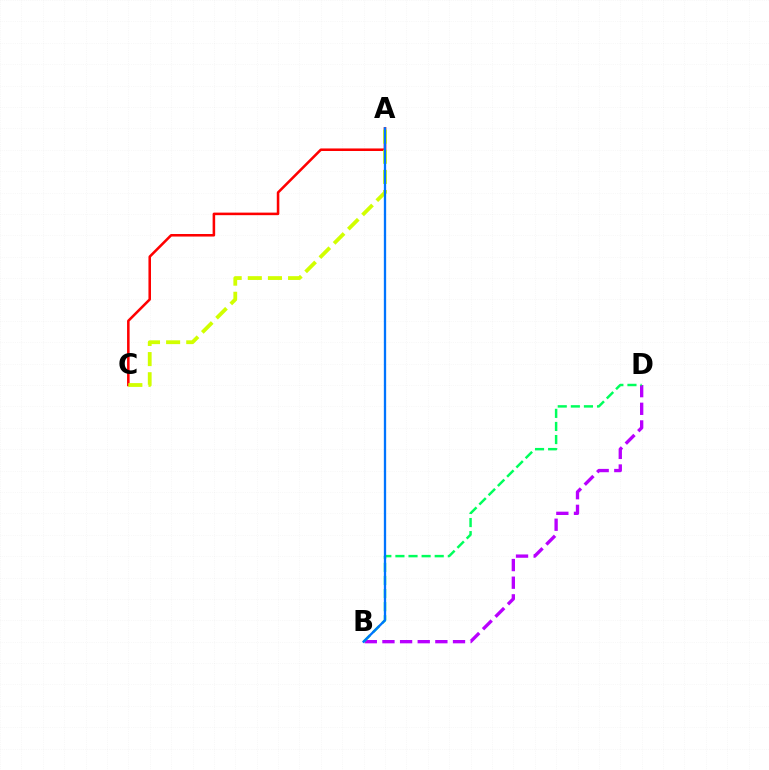{('B', 'D'): [{'color': '#b900ff', 'line_style': 'dashed', 'thickness': 2.4}, {'color': '#00ff5c', 'line_style': 'dashed', 'thickness': 1.78}], ('A', 'C'): [{'color': '#ff0000', 'line_style': 'solid', 'thickness': 1.83}, {'color': '#d1ff00', 'line_style': 'dashed', 'thickness': 2.74}], ('A', 'B'): [{'color': '#0074ff', 'line_style': 'solid', 'thickness': 1.67}]}